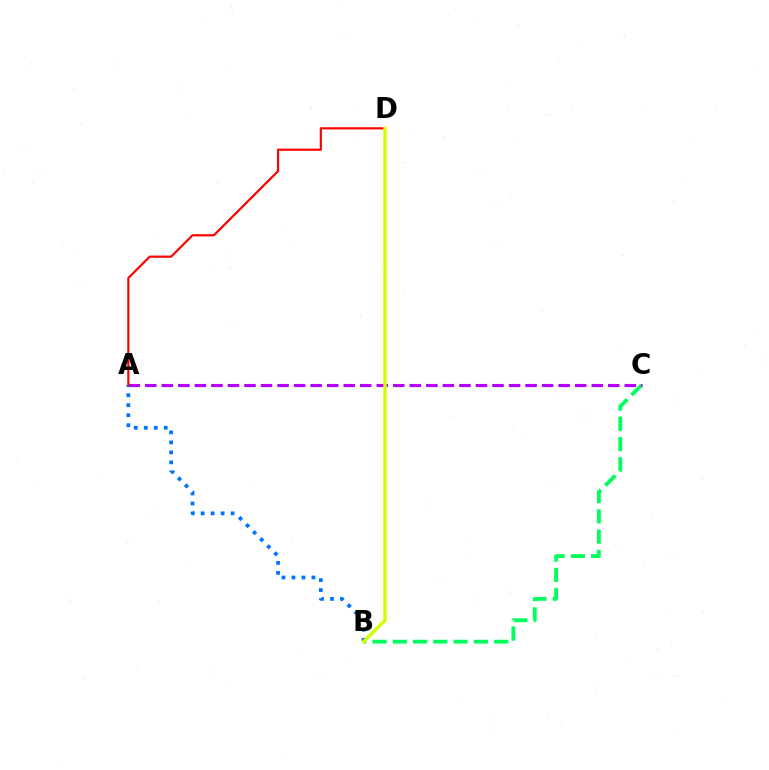{('B', 'C'): [{'color': '#00ff5c', 'line_style': 'dashed', 'thickness': 2.75}], ('A', 'C'): [{'color': '#b900ff', 'line_style': 'dashed', 'thickness': 2.25}], ('A', 'B'): [{'color': '#0074ff', 'line_style': 'dotted', 'thickness': 2.72}], ('A', 'D'): [{'color': '#ff0000', 'line_style': 'solid', 'thickness': 1.57}], ('B', 'D'): [{'color': '#d1ff00', 'line_style': 'solid', 'thickness': 2.45}]}